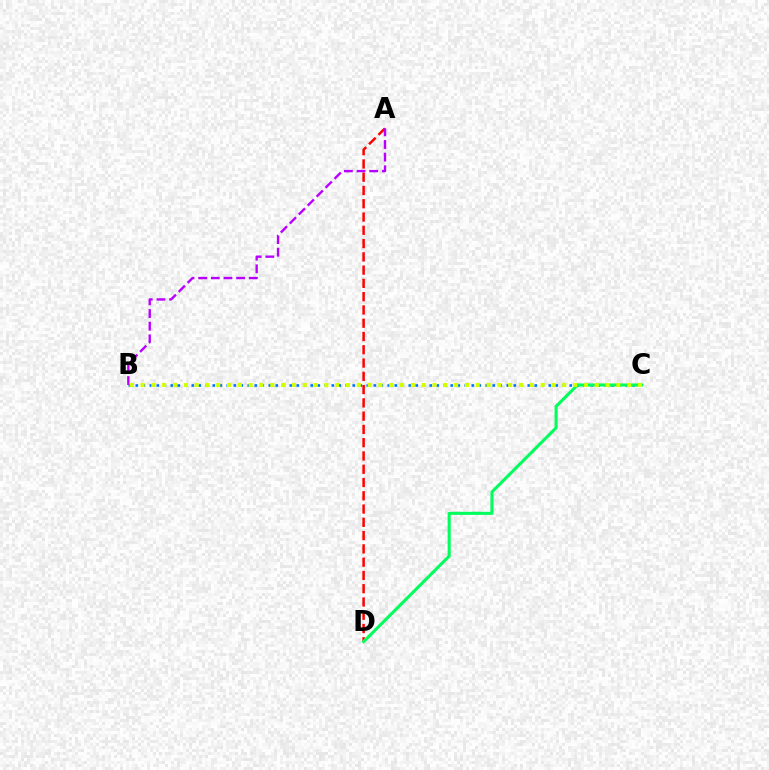{('A', 'D'): [{'color': '#ff0000', 'line_style': 'dashed', 'thickness': 1.8}], ('B', 'C'): [{'color': '#0074ff', 'line_style': 'dotted', 'thickness': 1.9}, {'color': '#d1ff00', 'line_style': 'dotted', 'thickness': 2.94}], ('A', 'B'): [{'color': '#b900ff', 'line_style': 'dashed', 'thickness': 1.72}], ('C', 'D'): [{'color': '#00ff5c', 'line_style': 'solid', 'thickness': 2.2}]}